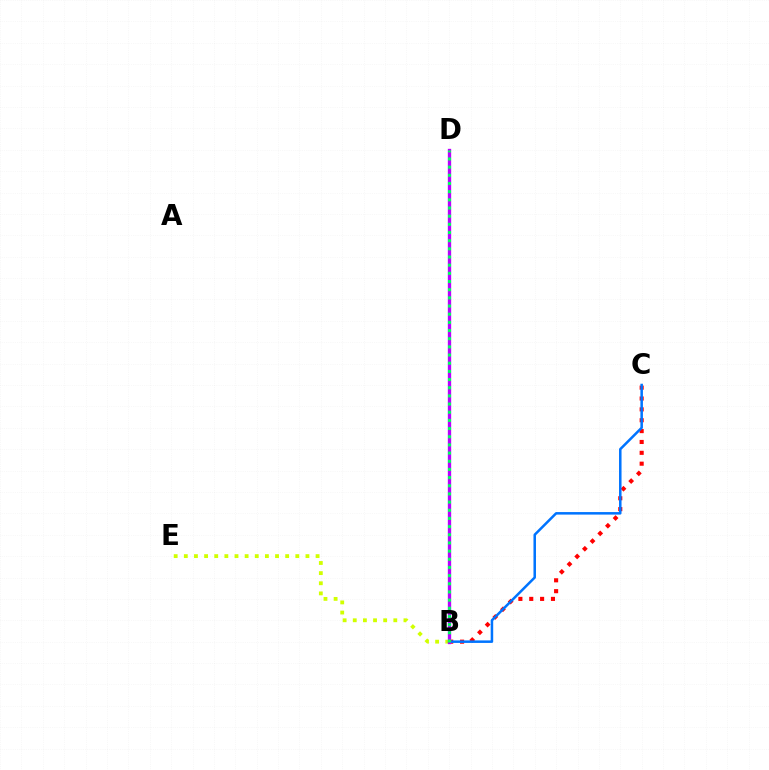{('B', 'E'): [{'color': '#d1ff00', 'line_style': 'dotted', 'thickness': 2.75}], ('B', 'C'): [{'color': '#ff0000', 'line_style': 'dotted', 'thickness': 2.95}, {'color': '#0074ff', 'line_style': 'solid', 'thickness': 1.81}], ('B', 'D'): [{'color': '#b900ff', 'line_style': 'solid', 'thickness': 2.39}, {'color': '#00ff5c', 'line_style': 'dotted', 'thickness': 2.22}]}